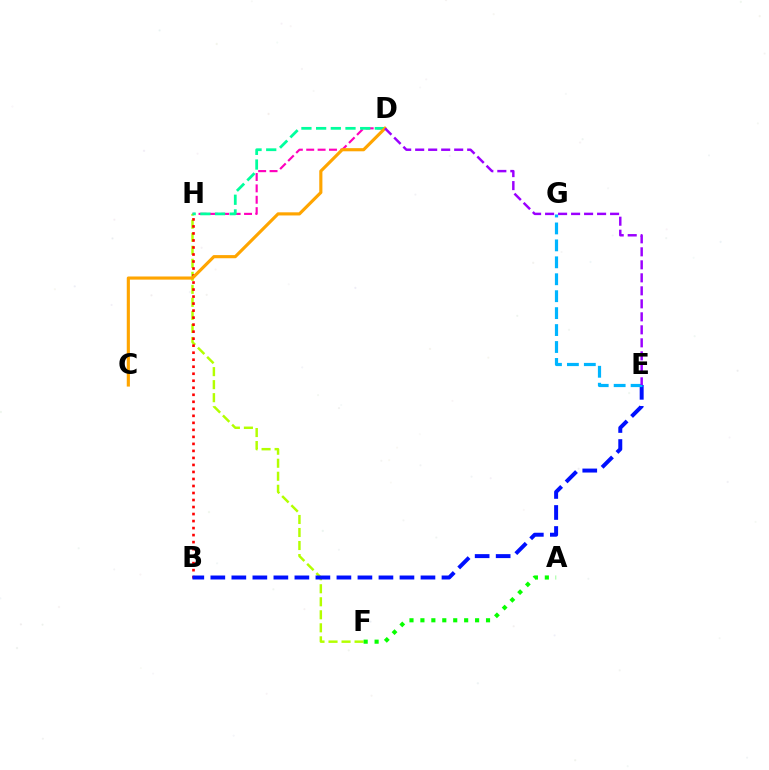{('F', 'H'): [{'color': '#b3ff00', 'line_style': 'dashed', 'thickness': 1.77}], ('B', 'H'): [{'color': '#ff0000', 'line_style': 'dotted', 'thickness': 1.91}], ('D', 'H'): [{'color': '#ff00bd', 'line_style': 'dashed', 'thickness': 1.55}, {'color': '#00ff9d', 'line_style': 'dashed', 'thickness': 2.0}], ('B', 'E'): [{'color': '#0010ff', 'line_style': 'dashed', 'thickness': 2.85}], ('A', 'F'): [{'color': '#08ff00', 'line_style': 'dotted', 'thickness': 2.97}], ('E', 'G'): [{'color': '#00b5ff', 'line_style': 'dashed', 'thickness': 2.3}], ('C', 'D'): [{'color': '#ffa500', 'line_style': 'solid', 'thickness': 2.26}], ('D', 'E'): [{'color': '#9b00ff', 'line_style': 'dashed', 'thickness': 1.77}]}